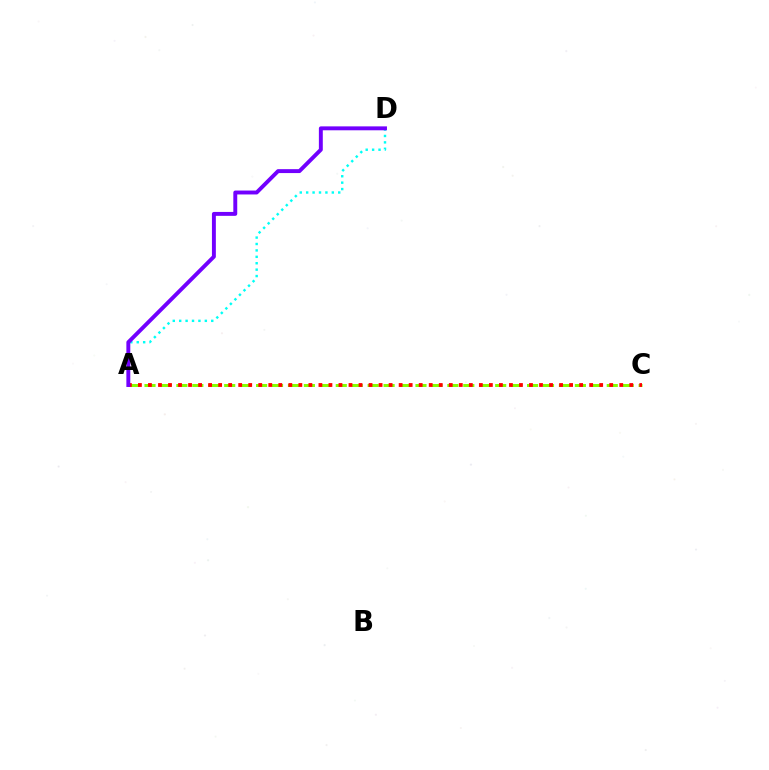{('A', 'C'): [{'color': '#84ff00', 'line_style': 'dashed', 'thickness': 2.17}, {'color': '#ff0000', 'line_style': 'dotted', 'thickness': 2.72}], ('A', 'D'): [{'color': '#00fff6', 'line_style': 'dotted', 'thickness': 1.74}, {'color': '#7200ff', 'line_style': 'solid', 'thickness': 2.82}]}